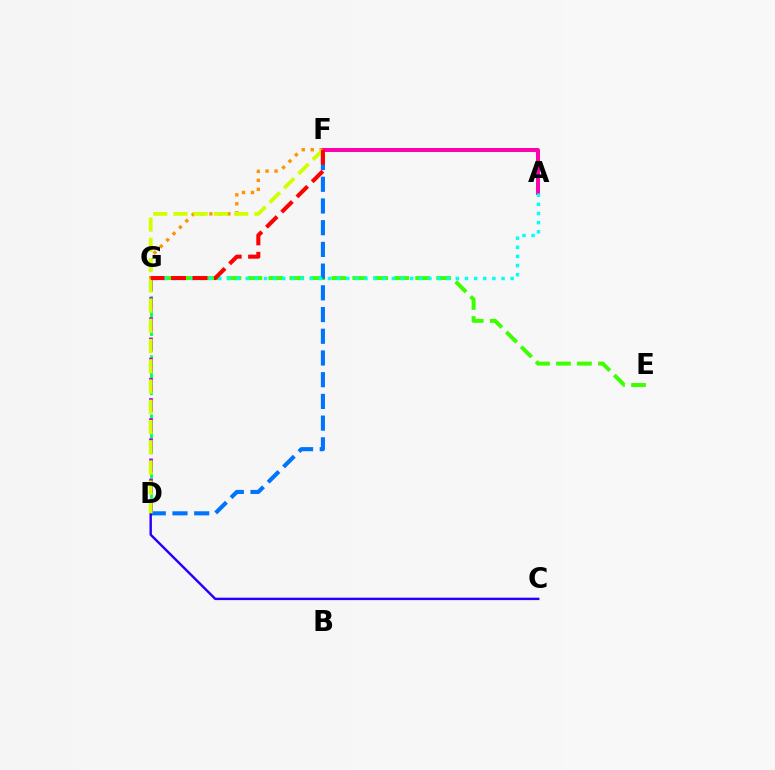{('F', 'G'): [{'color': '#ff9400', 'line_style': 'dotted', 'thickness': 2.44}, {'color': '#ff0000', 'line_style': 'dashed', 'thickness': 2.92}], ('D', 'G'): [{'color': '#00ff5c', 'line_style': 'dashed', 'thickness': 2.01}, {'color': '#b900ff', 'line_style': 'dashed', 'thickness': 2.74}], ('E', 'G'): [{'color': '#3dff00', 'line_style': 'dashed', 'thickness': 2.85}], ('A', 'F'): [{'color': '#ff00ac', 'line_style': 'solid', 'thickness': 2.86}], ('D', 'F'): [{'color': '#0074ff', 'line_style': 'dashed', 'thickness': 2.95}, {'color': '#d1ff00', 'line_style': 'dashed', 'thickness': 2.75}], ('A', 'G'): [{'color': '#00fff6', 'line_style': 'dotted', 'thickness': 2.48}], ('C', 'D'): [{'color': '#2500ff', 'line_style': 'solid', 'thickness': 1.75}]}